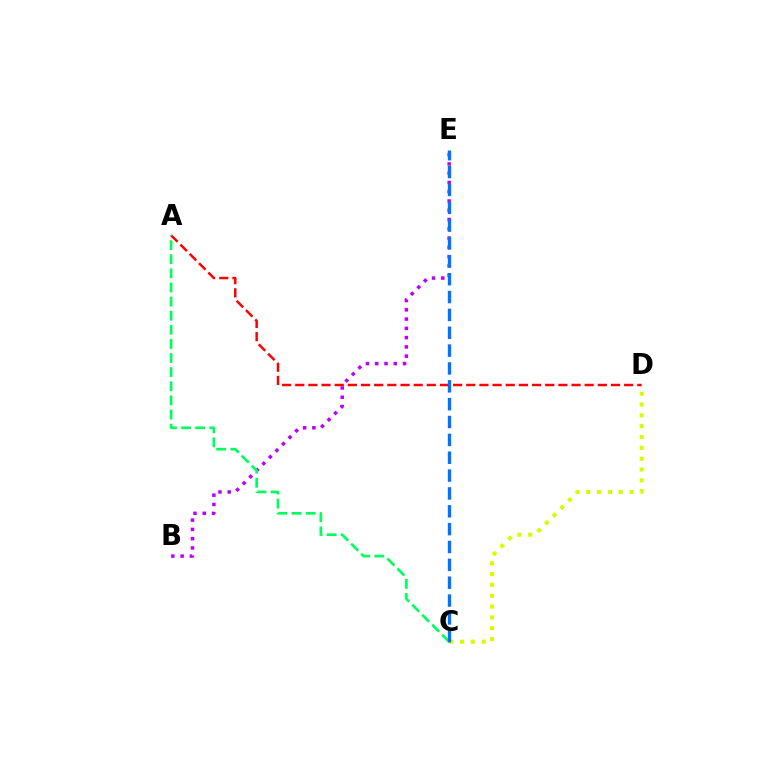{('A', 'D'): [{'color': '#ff0000', 'line_style': 'dashed', 'thickness': 1.79}], ('C', 'D'): [{'color': '#d1ff00', 'line_style': 'dotted', 'thickness': 2.94}], ('B', 'E'): [{'color': '#b900ff', 'line_style': 'dotted', 'thickness': 2.52}], ('A', 'C'): [{'color': '#00ff5c', 'line_style': 'dashed', 'thickness': 1.92}], ('C', 'E'): [{'color': '#0074ff', 'line_style': 'dashed', 'thickness': 2.43}]}